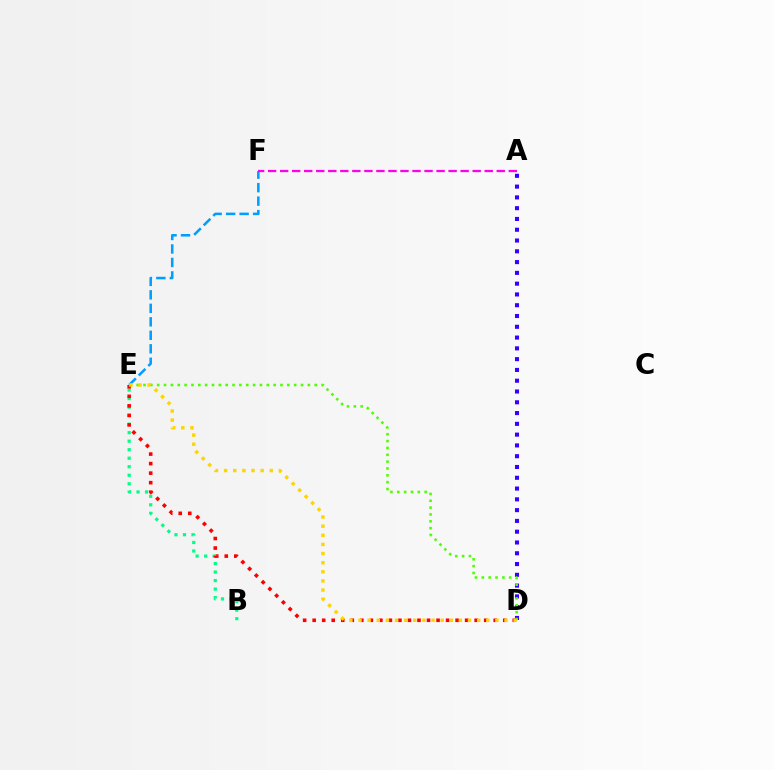{('E', 'F'): [{'color': '#009eff', 'line_style': 'dashed', 'thickness': 1.83}], ('B', 'E'): [{'color': '#00ff86', 'line_style': 'dotted', 'thickness': 2.31}], ('A', 'D'): [{'color': '#3700ff', 'line_style': 'dotted', 'thickness': 2.93}], ('D', 'E'): [{'color': '#4fff00', 'line_style': 'dotted', 'thickness': 1.86}, {'color': '#ff0000', 'line_style': 'dotted', 'thickness': 2.59}, {'color': '#ffd500', 'line_style': 'dotted', 'thickness': 2.48}], ('A', 'F'): [{'color': '#ff00ed', 'line_style': 'dashed', 'thickness': 1.63}]}